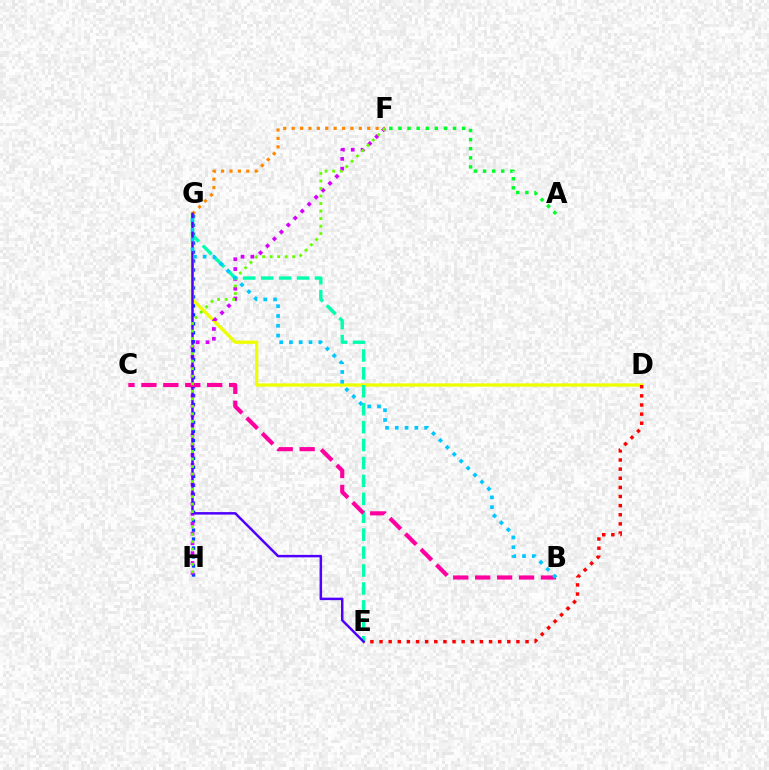{('G', 'H'): [{'color': '#003fff', 'line_style': 'dotted', 'thickness': 2.44}], ('D', 'G'): [{'color': '#eeff00', 'line_style': 'solid', 'thickness': 2.35}], ('F', 'G'): [{'color': '#ff8800', 'line_style': 'dotted', 'thickness': 2.28}], ('D', 'E'): [{'color': '#ff0000', 'line_style': 'dotted', 'thickness': 2.48}], ('F', 'H'): [{'color': '#d600ff', 'line_style': 'dotted', 'thickness': 2.67}, {'color': '#66ff00', 'line_style': 'dotted', 'thickness': 2.04}], ('E', 'G'): [{'color': '#00ffaf', 'line_style': 'dashed', 'thickness': 2.43}, {'color': '#4f00ff', 'line_style': 'solid', 'thickness': 1.79}], ('B', 'C'): [{'color': '#ff00a0', 'line_style': 'dashed', 'thickness': 2.98}], ('B', 'G'): [{'color': '#00c7ff', 'line_style': 'dotted', 'thickness': 2.66}], ('A', 'F'): [{'color': '#00ff27', 'line_style': 'dotted', 'thickness': 2.47}]}